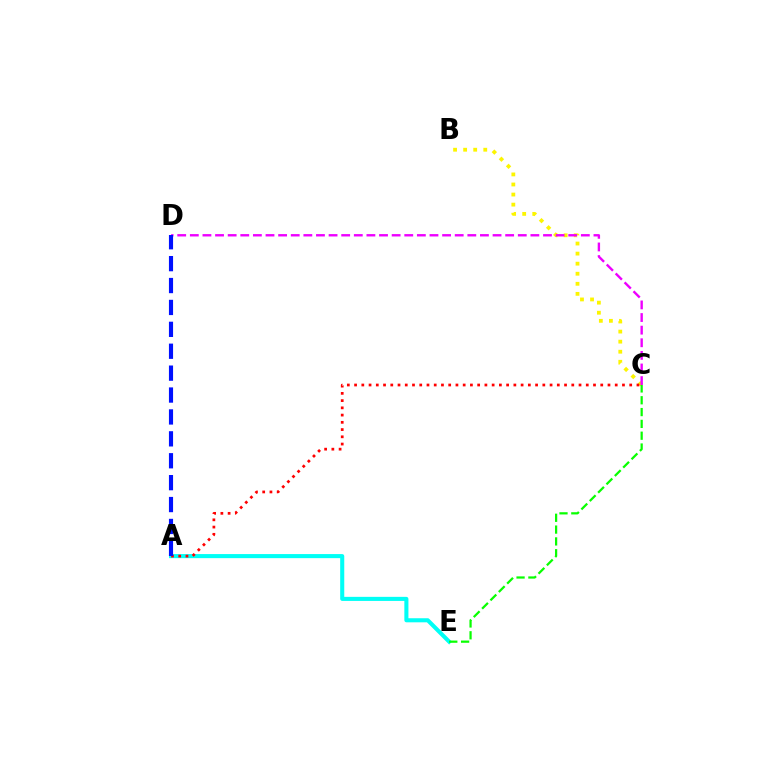{('A', 'E'): [{'color': '#00fff6', 'line_style': 'solid', 'thickness': 2.93}], ('B', 'C'): [{'color': '#fcf500', 'line_style': 'dotted', 'thickness': 2.73}], ('A', 'C'): [{'color': '#ff0000', 'line_style': 'dotted', 'thickness': 1.97}], ('C', 'D'): [{'color': '#ee00ff', 'line_style': 'dashed', 'thickness': 1.71}], ('A', 'D'): [{'color': '#0010ff', 'line_style': 'dashed', 'thickness': 2.98}], ('C', 'E'): [{'color': '#08ff00', 'line_style': 'dashed', 'thickness': 1.61}]}